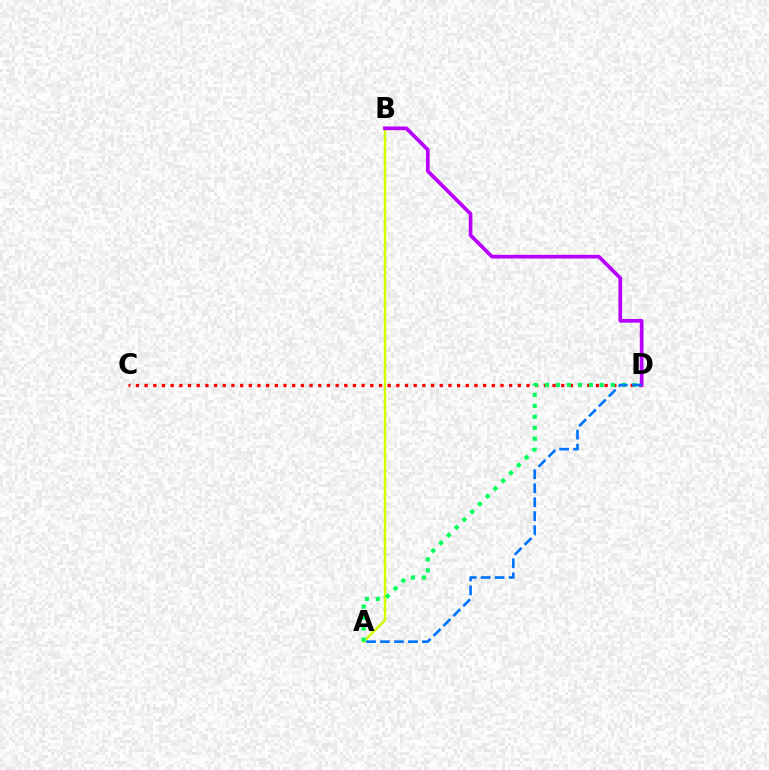{('A', 'B'): [{'color': '#d1ff00', 'line_style': 'solid', 'thickness': 1.76}], ('C', 'D'): [{'color': '#ff0000', 'line_style': 'dotted', 'thickness': 2.36}], ('B', 'D'): [{'color': '#b900ff', 'line_style': 'solid', 'thickness': 2.66}], ('A', 'D'): [{'color': '#00ff5c', 'line_style': 'dotted', 'thickness': 2.99}, {'color': '#0074ff', 'line_style': 'dashed', 'thickness': 1.9}]}